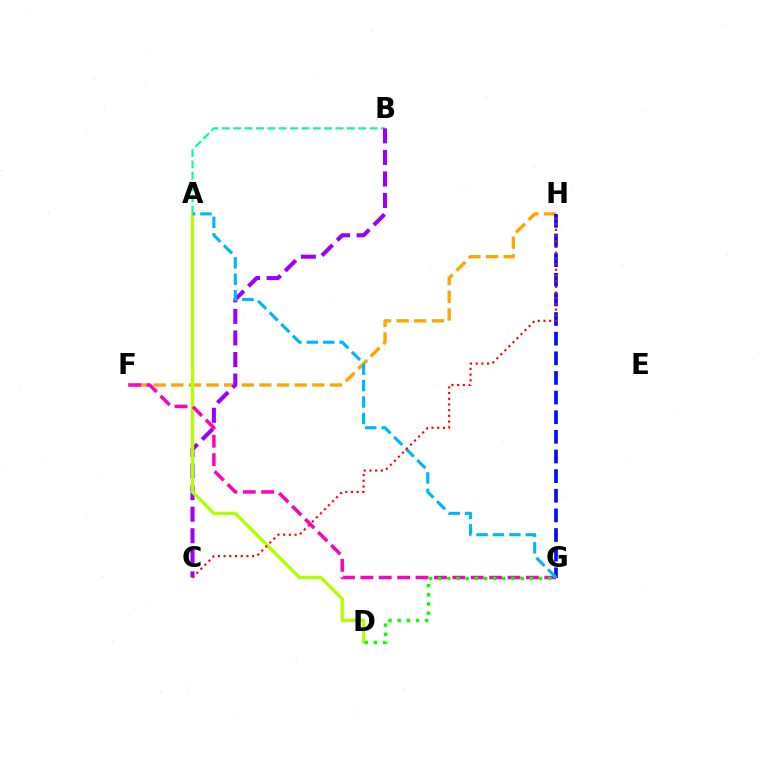{('F', 'H'): [{'color': '#ffa500', 'line_style': 'dashed', 'thickness': 2.4}], ('G', 'H'): [{'color': '#0010ff', 'line_style': 'dashed', 'thickness': 2.67}], ('A', 'B'): [{'color': '#00ff9d', 'line_style': 'dashed', 'thickness': 1.54}], ('B', 'C'): [{'color': '#9b00ff', 'line_style': 'dashed', 'thickness': 2.93}], ('A', 'D'): [{'color': '#b3ff00', 'line_style': 'solid', 'thickness': 2.39}], ('F', 'G'): [{'color': '#ff00bd', 'line_style': 'dashed', 'thickness': 2.5}], ('A', 'G'): [{'color': '#00b5ff', 'line_style': 'dashed', 'thickness': 2.23}], ('D', 'G'): [{'color': '#08ff00', 'line_style': 'dotted', 'thickness': 2.49}], ('C', 'H'): [{'color': '#ff0000', 'line_style': 'dotted', 'thickness': 1.55}]}